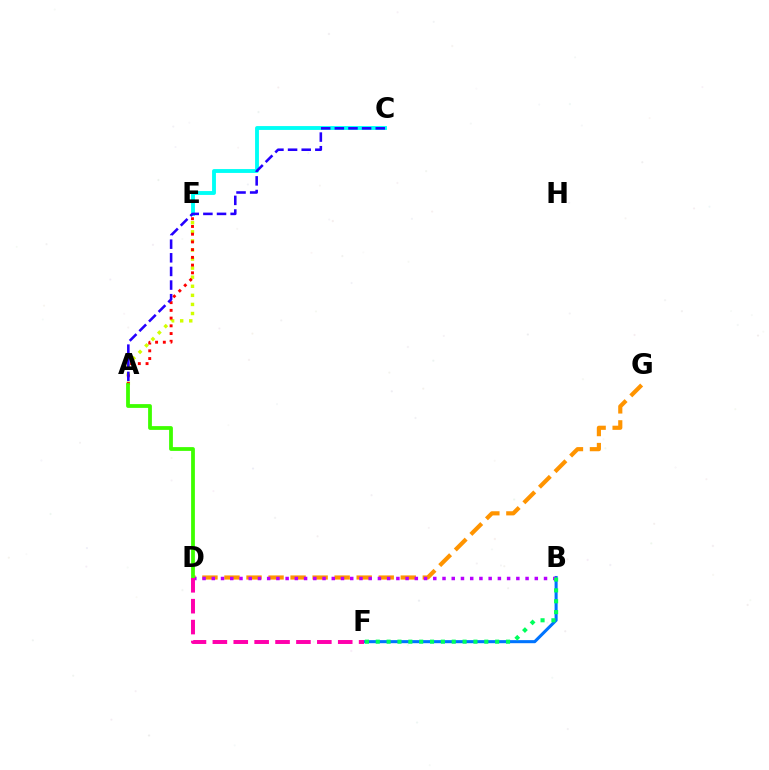{('A', 'E'): [{'color': '#d1ff00', 'line_style': 'dotted', 'thickness': 2.47}, {'color': '#ff0000', 'line_style': 'dotted', 'thickness': 2.1}], ('C', 'E'): [{'color': '#00fff6', 'line_style': 'solid', 'thickness': 2.78}], ('D', 'G'): [{'color': '#ff9400', 'line_style': 'dashed', 'thickness': 2.99}], ('B', 'F'): [{'color': '#0074ff', 'line_style': 'solid', 'thickness': 2.21}, {'color': '#00ff5c', 'line_style': 'dotted', 'thickness': 2.95}], ('B', 'D'): [{'color': '#b900ff', 'line_style': 'dotted', 'thickness': 2.51}], ('A', 'D'): [{'color': '#3dff00', 'line_style': 'solid', 'thickness': 2.73}], ('D', 'F'): [{'color': '#ff00ac', 'line_style': 'dashed', 'thickness': 2.84}], ('A', 'C'): [{'color': '#2500ff', 'line_style': 'dashed', 'thickness': 1.85}]}